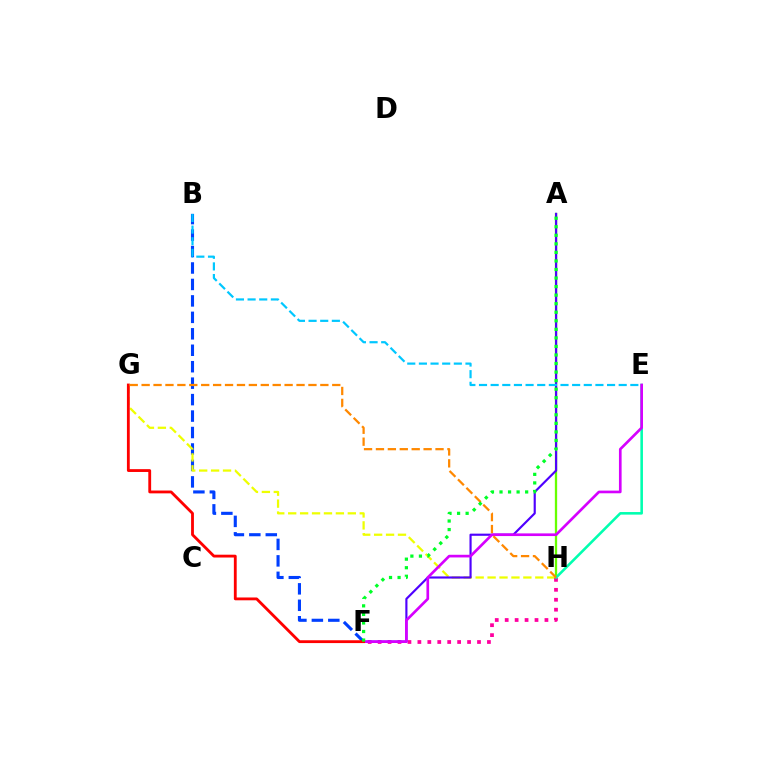{('B', 'F'): [{'color': '#003fff', 'line_style': 'dashed', 'thickness': 2.24}], ('A', 'H'): [{'color': '#66ff00', 'line_style': 'solid', 'thickness': 1.65}], ('G', 'H'): [{'color': '#eeff00', 'line_style': 'dashed', 'thickness': 1.62}, {'color': '#ff8800', 'line_style': 'dashed', 'thickness': 1.62}], ('F', 'H'): [{'color': '#ff00a0', 'line_style': 'dotted', 'thickness': 2.7}], ('A', 'F'): [{'color': '#4f00ff', 'line_style': 'solid', 'thickness': 1.55}, {'color': '#00ff27', 'line_style': 'dotted', 'thickness': 2.32}], ('B', 'E'): [{'color': '#00c7ff', 'line_style': 'dashed', 'thickness': 1.58}], ('E', 'H'): [{'color': '#00ffaf', 'line_style': 'solid', 'thickness': 1.86}], ('E', 'F'): [{'color': '#d600ff', 'line_style': 'solid', 'thickness': 1.92}], ('F', 'G'): [{'color': '#ff0000', 'line_style': 'solid', 'thickness': 2.03}]}